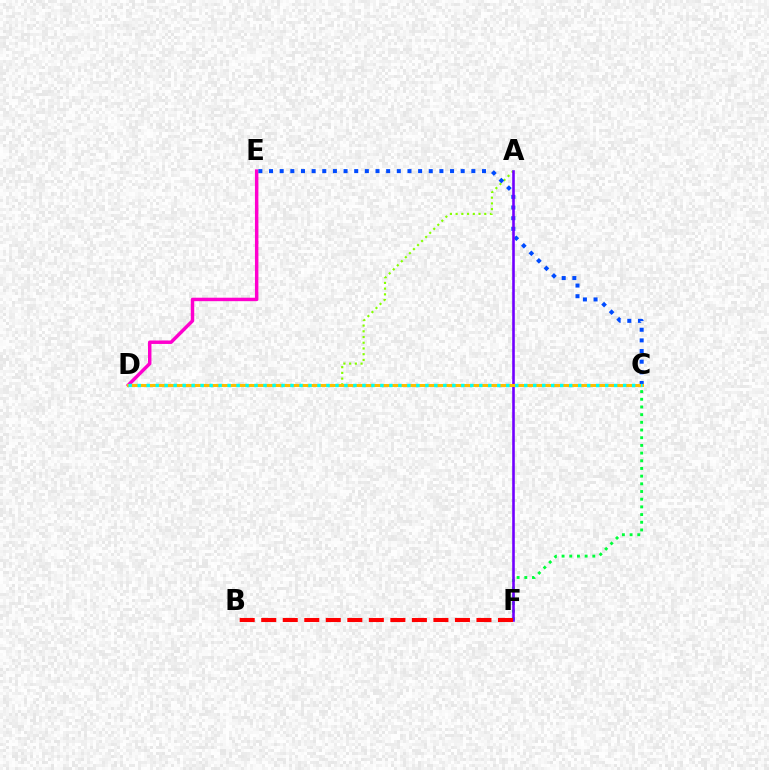{('D', 'E'): [{'color': '#ff00cf', 'line_style': 'solid', 'thickness': 2.49}], ('A', 'D'): [{'color': '#84ff00', 'line_style': 'dotted', 'thickness': 1.56}], ('C', 'F'): [{'color': '#00ff39', 'line_style': 'dotted', 'thickness': 2.09}], ('C', 'E'): [{'color': '#004bff', 'line_style': 'dotted', 'thickness': 2.89}], ('A', 'F'): [{'color': '#7200ff', 'line_style': 'solid', 'thickness': 1.88}], ('C', 'D'): [{'color': '#ffbd00', 'line_style': 'solid', 'thickness': 2.14}, {'color': '#00fff6', 'line_style': 'dotted', 'thickness': 2.44}], ('B', 'F'): [{'color': '#ff0000', 'line_style': 'dashed', 'thickness': 2.92}]}